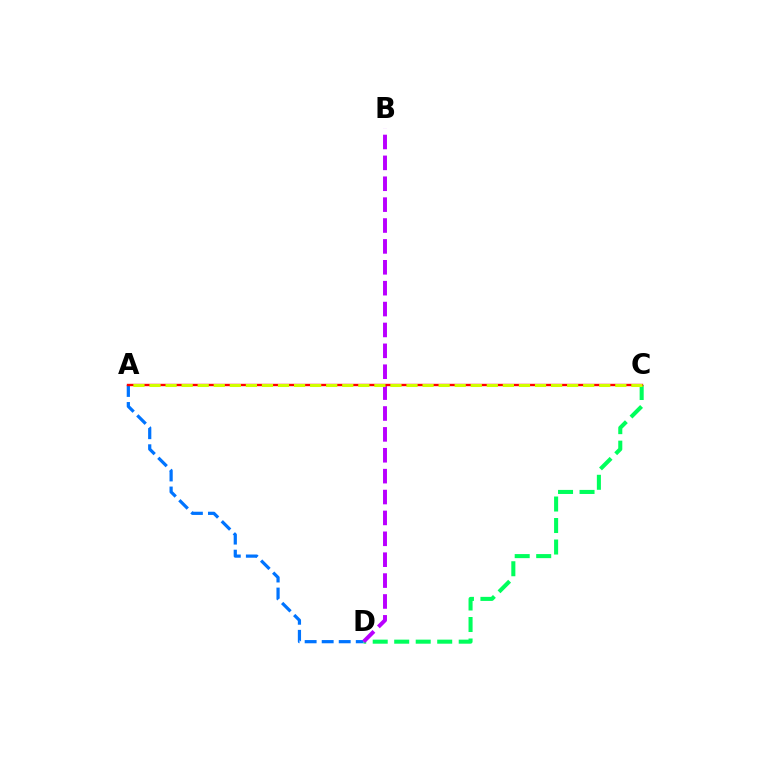{('A', 'D'): [{'color': '#0074ff', 'line_style': 'dashed', 'thickness': 2.31}], ('C', 'D'): [{'color': '#00ff5c', 'line_style': 'dashed', 'thickness': 2.92}], ('B', 'D'): [{'color': '#b900ff', 'line_style': 'dashed', 'thickness': 2.84}], ('A', 'C'): [{'color': '#ff0000', 'line_style': 'solid', 'thickness': 1.72}, {'color': '#d1ff00', 'line_style': 'dashed', 'thickness': 2.18}]}